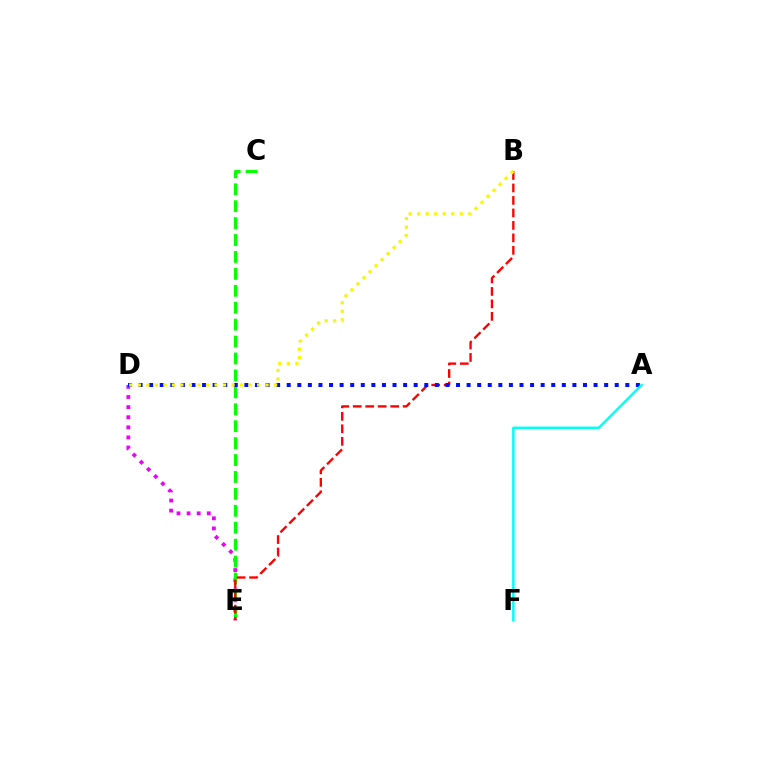{('D', 'E'): [{'color': '#ee00ff', 'line_style': 'dotted', 'thickness': 2.74}], ('C', 'E'): [{'color': '#08ff00', 'line_style': 'dashed', 'thickness': 2.3}], ('B', 'E'): [{'color': '#ff0000', 'line_style': 'dashed', 'thickness': 1.7}], ('A', 'D'): [{'color': '#0010ff', 'line_style': 'dotted', 'thickness': 2.87}], ('A', 'F'): [{'color': '#00fff6', 'line_style': 'solid', 'thickness': 1.76}], ('B', 'D'): [{'color': '#fcf500', 'line_style': 'dotted', 'thickness': 2.31}]}